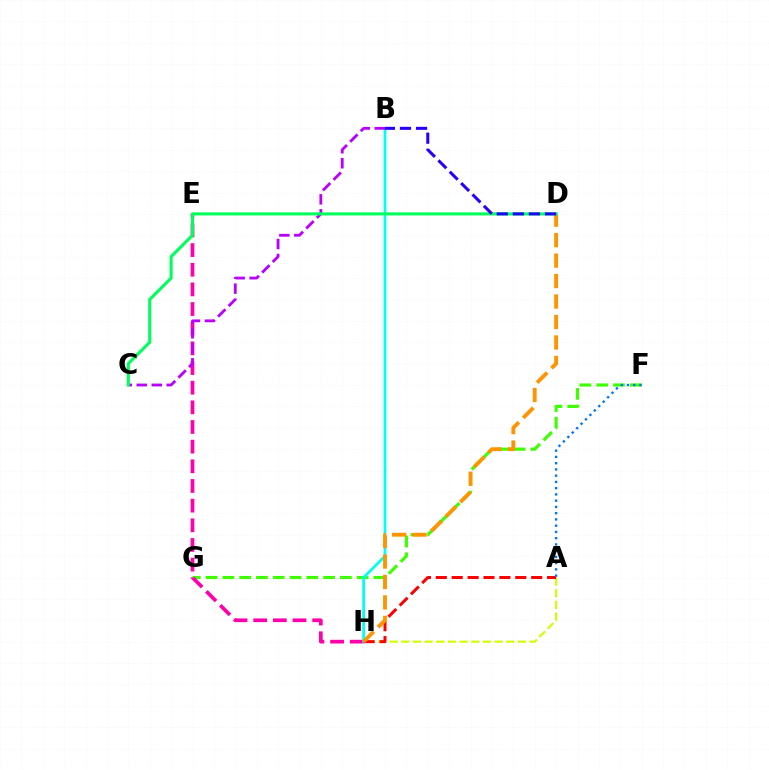{('F', 'G'): [{'color': '#3dff00', 'line_style': 'dashed', 'thickness': 2.28}], ('E', 'H'): [{'color': '#ff00ac', 'line_style': 'dashed', 'thickness': 2.67}], ('B', 'H'): [{'color': '#00fff6', 'line_style': 'solid', 'thickness': 2.0}], ('B', 'C'): [{'color': '#b900ff', 'line_style': 'dashed', 'thickness': 2.04}], ('A', 'H'): [{'color': '#d1ff00', 'line_style': 'dashed', 'thickness': 1.59}, {'color': '#ff0000', 'line_style': 'dashed', 'thickness': 2.16}], ('D', 'H'): [{'color': '#ff9400', 'line_style': 'dashed', 'thickness': 2.78}], ('C', 'D'): [{'color': '#00ff5c', 'line_style': 'solid', 'thickness': 2.23}], ('A', 'F'): [{'color': '#0074ff', 'line_style': 'dotted', 'thickness': 1.7}], ('B', 'D'): [{'color': '#2500ff', 'line_style': 'dashed', 'thickness': 2.19}]}